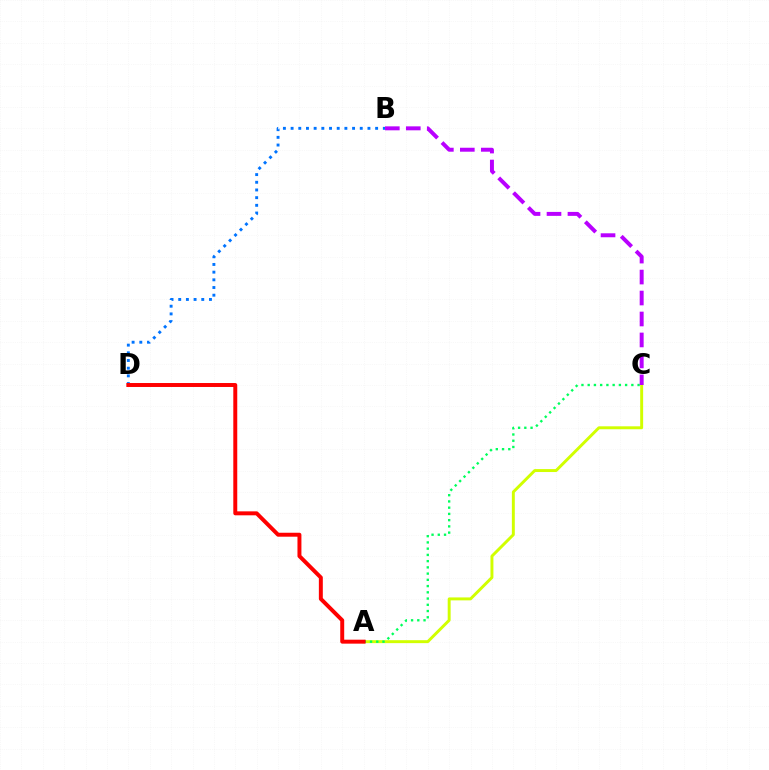{('A', 'C'): [{'color': '#d1ff00', 'line_style': 'solid', 'thickness': 2.12}, {'color': '#00ff5c', 'line_style': 'dotted', 'thickness': 1.69}], ('B', 'D'): [{'color': '#0074ff', 'line_style': 'dotted', 'thickness': 2.09}], ('B', 'C'): [{'color': '#b900ff', 'line_style': 'dashed', 'thickness': 2.85}], ('A', 'D'): [{'color': '#ff0000', 'line_style': 'solid', 'thickness': 2.85}]}